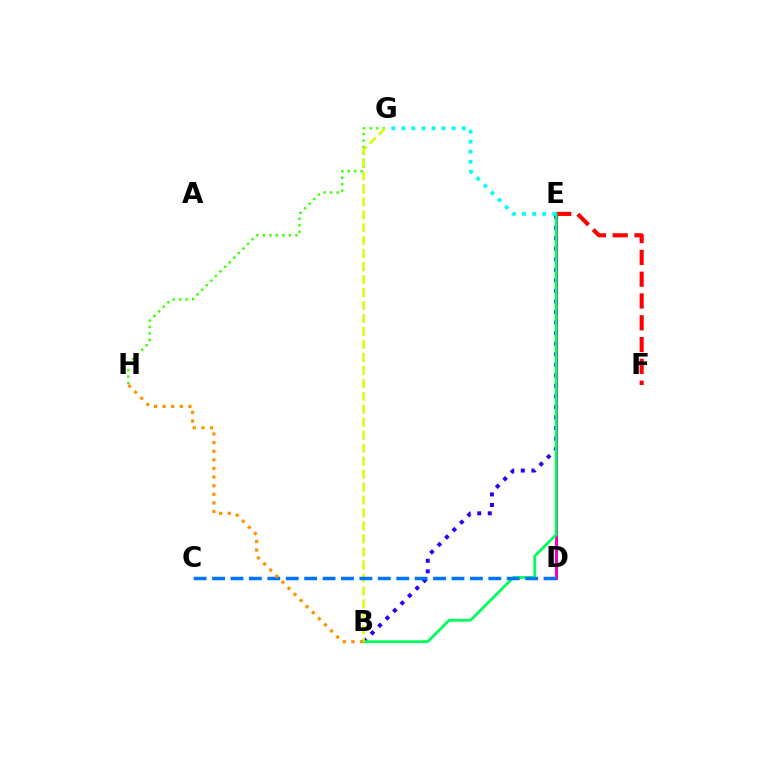{('B', 'E'): [{'color': '#2500ff', 'line_style': 'dotted', 'thickness': 2.87}, {'color': '#00ff5c', 'line_style': 'solid', 'thickness': 2.02}], ('D', 'E'): [{'color': '#b900ff', 'line_style': 'solid', 'thickness': 2.1}, {'color': '#ff00ac', 'line_style': 'solid', 'thickness': 1.84}], ('G', 'H'): [{'color': '#3dff00', 'line_style': 'dotted', 'thickness': 1.76}], ('E', 'F'): [{'color': '#ff0000', 'line_style': 'dashed', 'thickness': 2.96}], ('E', 'G'): [{'color': '#00fff6', 'line_style': 'dotted', 'thickness': 2.73}], ('B', 'G'): [{'color': '#d1ff00', 'line_style': 'dashed', 'thickness': 1.76}], ('C', 'D'): [{'color': '#0074ff', 'line_style': 'dashed', 'thickness': 2.5}], ('B', 'H'): [{'color': '#ff9400', 'line_style': 'dotted', 'thickness': 2.34}]}